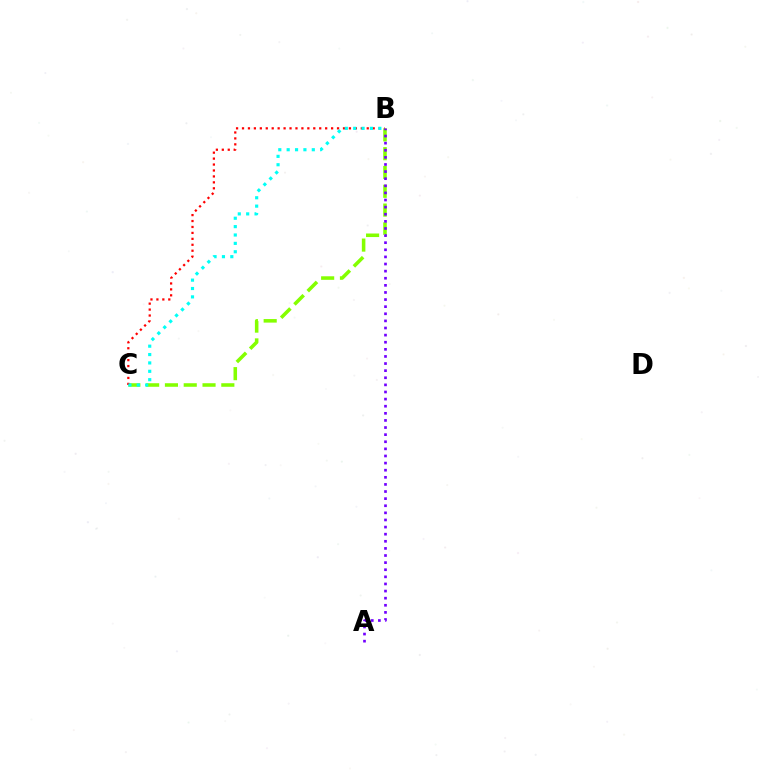{('B', 'C'): [{'color': '#84ff00', 'line_style': 'dashed', 'thickness': 2.55}, {'color': '#ff0000', 'line_style': 'dotted', 'thickness': 1.61}, {'color': '#00fff6', 'line_style': 'dotted', 'thickness': 2.28}], ('A', 'B'): [{'color': '#7200ff', 'line_style': 'dotted', 'thickness': 1.93}]}